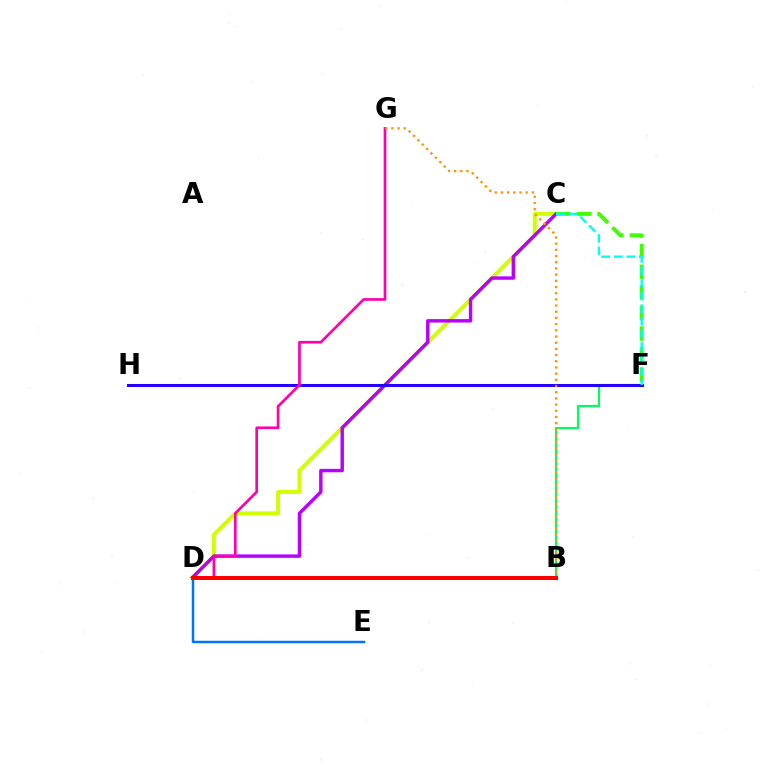{('B', 'F'): [{'color': '#00ff5c', 'line_style': 'solid', 'thickness': 1.58}], ('C', 'D'): [{'color': '#d1ff00', 'line_style': 'solid', 'thickness': 2.85}, {'color': '#b900ff', 'line_style': 'solid', 'thickness': 2.47}], ('D', 'E'): [{'color': '#0074ff', 'line_style': 'solid', 'thickness': 1.8}], ('C', 'F'): [{'color': '#3dff00', 'line_style': 'dashed', 'thickness': 2.8}, {'color': '#00fff6', 'line_style': 'dashed', 'thickness': 1.71}], ('F', 'H'): [{'color': '#2500ff', 'line_style': 'solid', 'thickness': 2.19}], ('D', 'G'): [{'color': '#ff00ac', 'line_style': 'solid', 'thickness': 1.92}], ('B', 'G'): [{'color': '#ff9400', 'line_style': 'dotted', 'thickness': 1.68}], ('B', 'D'): [{'color': '#ff0000', 'line_style': 'solid', 'thickness': 2.9}]}